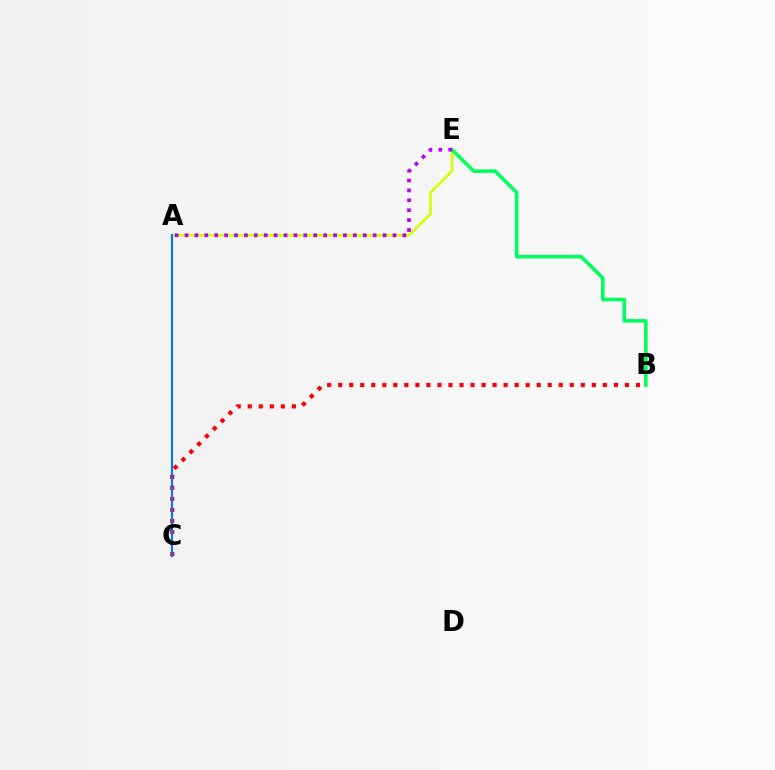{('B', 'C'): [{'color': '#ff0000', 'line_style': 'dotted', 'thickness': 3.0}], ('A', 'E'): [{'color': '#d1ff00', 'line_style': 'solid', 'thickness': 1.87}, {'color': '#b900ff', 'line_style': 'dotted', 'thickness': 2.69}], ('A', 'C'): [{'color': '#0074ff', 'line_style': 'solid', 'thickness': 1.51}], ('B', 'E'): [{'color': '#00ff5c', 'line_style': 'solid', 'thickness': 2.57}]}